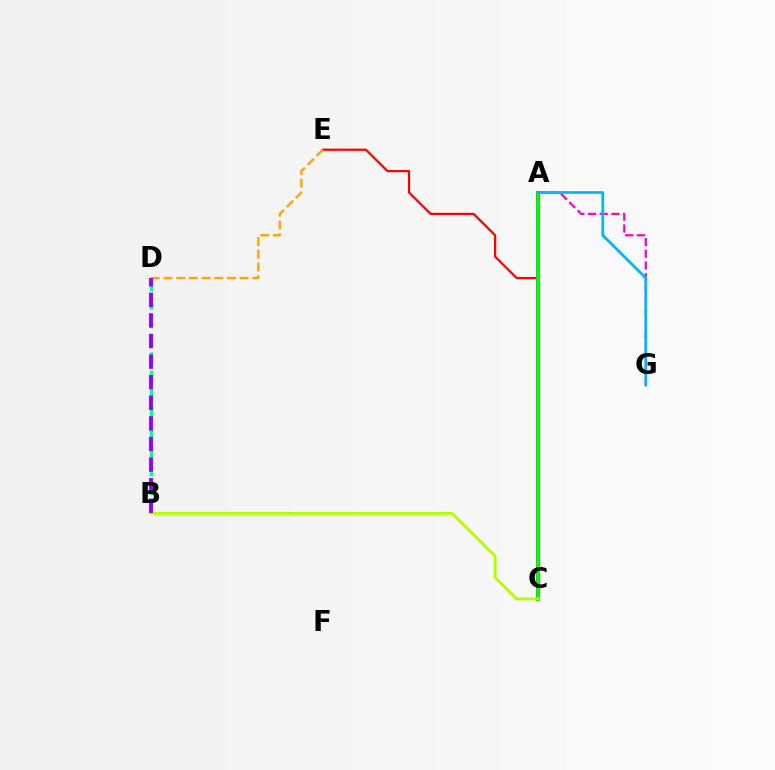{('C', 'E'): [{'color': '#ff0000', 'line_style': 'solid', 'thickness': 1.6}], ('A', 'C'): [{'color': '#0010ff', 'line_style': 'solid', 'thickness': 2.72}, {'color': '#08ff00', 'line_style': 'solid', 'thickness': 2.63}], ('D', 'E'): [{'color': '#ffa500', 'line_style': 'dashed', 'thickness': 1.72}], ('B', 'D'): [{'color': '#00ff9d', 'line_style': 'dashed', 'thickness': 2.52}, {'color': '#9b00ff', 'line_style': 'dashed', 'thickness': 2.8}], ('A', 'G'): [{'color': '#ff00bd', 'line_style': 'dashed', 'thickness': 1.59}, {'color': '#00b5ff', 'line_style': 'solid', 'thickness': 1.97}], ('B', 'C'): [{'color': '#b3ff00', 'line_style': 'solid', 'thickness': 2.08}]}